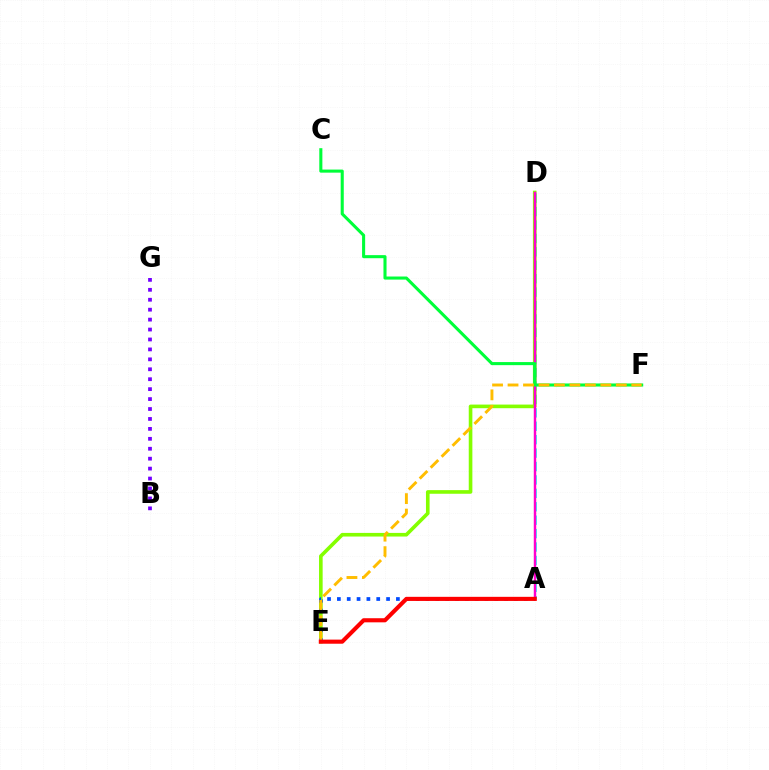{('A', 'D'): [{'color': '#00fff6', 'line_style': 'dashed', 'thickness': 1.82}, {'color': '#ff00cf', 'line_style': 'solid', 'thickness': 1.76}], ('D', 'E'): [{'color': '#84ff00', 'line_style': 'solid', 'thickness': 2.61}], ('C', 'F'): [{'color': '#00ff39', 'line_style': 'solid', 'thickness': 2.22}], ('A', 'E'): [{'color': '#004bff', 'line_style': 'dotted', 'thickness': 2.67}, {'color': '#ff0000', 'line_style': 'solid', 'thickness': 2.96}], ('E', 'F'): [{'color': '#ffbd00', 'line_style': 'dashed', 'thickness': 2.1}], ('B', 'G'): [{'color': '#7200ff', 'line_style': 'dotted', 'thickness': 2.7}]}